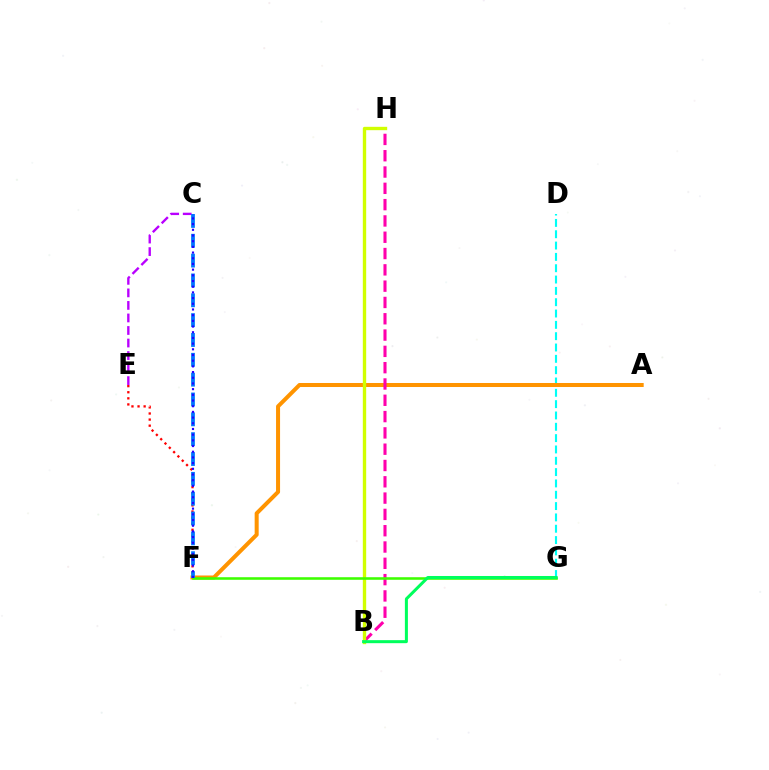{('D', 'G'): [{'color': '#00fff6', 'line_style': 'dashed', 'thickness': 1.54}], ('A', 'F'): [{'color': '#ff9400', 'line_style': 'solid', 'thickness': 2.89}], ('E', 'F'): [{'color': '#ff0000', 'line_style': 'dotted', 'thickness': 1.65}], ('C', 'E'): [{'color': '#b900ff', 'line_style': 'dashed', 'thickness': 1.7}], ('B', 'H'): [{'color': '#ff00ac', 'line_style': 'dashed', 'thickness': 2.21}, {'color': '#d1ff00', 'line_style': 'solid', 'thickness': 2.42}], ('F', 'G'): [{'color': '#3dff00', 'line_style': 'solid', 'thickness': 1.85}], ('C', 'F'): [{'color': '#0074ff', 'line_style': 'dashed', 'thickness': 2.7}, {'color': '#2500ff', 'line_style': 'dotted', 'thickness': 1.55}], ('B', 'G'): [{'color': '#00ff5c', 'line_style': 'solid', 'thickness': 2.17}]}